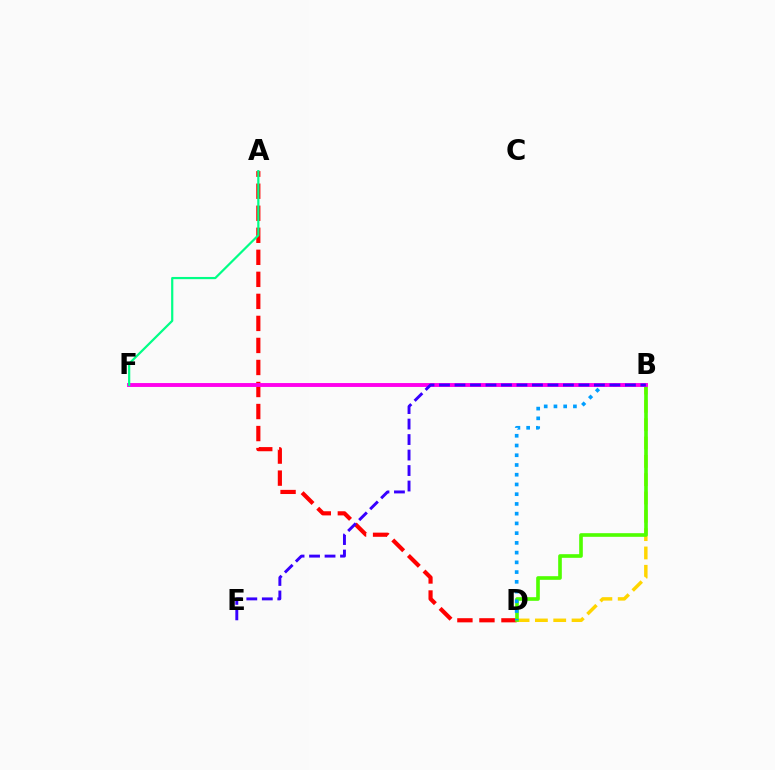{('B', 'D'): [{'color': '#ffd500', 'line_style': 'dashed', 'thickness': 2.49}, {'color': '#4fff00', 'line_style': 'solid', 'thickness': 2.61}, {'color': '#009eff', 'line_style': 'dotted', 'thickness': 2.65}], ('A', 'D'): [{'color': '#ff0000', 'line_style': 'dashed', 'thickness': 2.99}], ('B', 'F'): [{'color': '#ff00ed', 'line_style': 'solid', 'thickness': 2.8}], ('B', 'E'): [{'color': '#3700ff', 'line_style': 'dashed', 'thickness': 2.1}], ('A', 'F'): [{'color': '#00ff86', 'line_style': 'solid', 'thickness': 1.59}]}